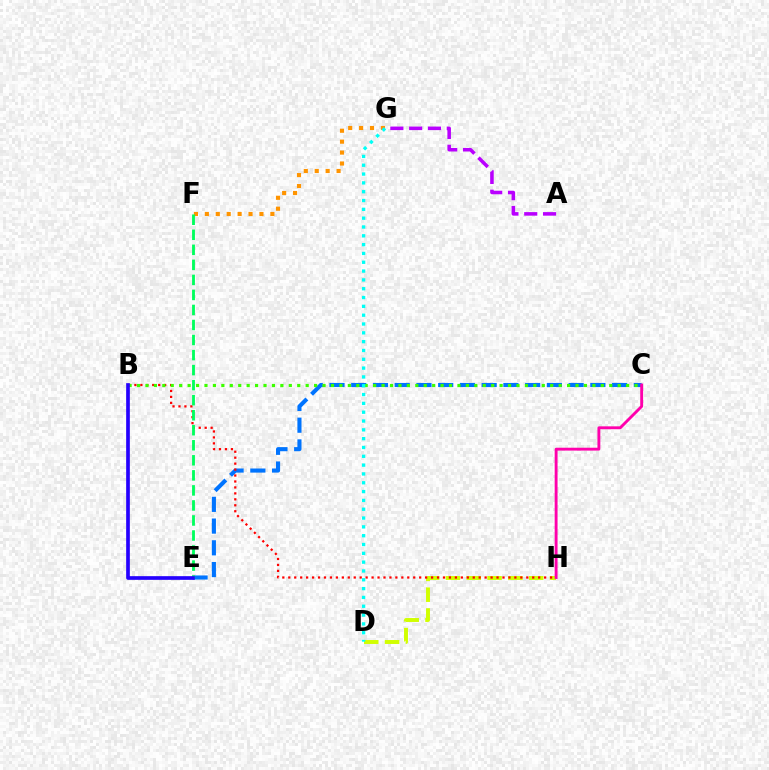{('D', 'H'): [{'color': '#d1ff00', 'line_style': 'dashed', 'thickness': 2.83}], ('C', 'E'): [{'color': '#0074ff', 'line_style': 'dashed', 'thickness': 2.95}], ('F', 'G'): [{'color': '#ff9400', 'line_style': 'dotted', 'thickness': 2.97}], ('B', 'H'): [{'color': '#ff0000', 'line_style': 'dotted', 'thickness': 1.62}], ('B', 'C'): [{'color': '#3dff00', 'line_style': 'dotted', 'thickness': 2.29}], ('E', 'F'): [{'color': '#00ff5c', 'line_style': 'dashed', 'thickness': 2.04}], ('B', 'E'): [{'color': '#2500ff', 'line_style': 'solid', 'thickness': 2.65}], ('C', 'H'): [{'color': '#ff00ac', 'line_style': 'solid', 'thickness': 2.07}], ('D', 'G'): [{'color': '#00fff6', 'line_style': 'dotted', 'thickness': 2.4}], ('A', 'G'): [{'color': '#b900ff', 'line_style': 'dashed', 'thickness': 2.56}]}